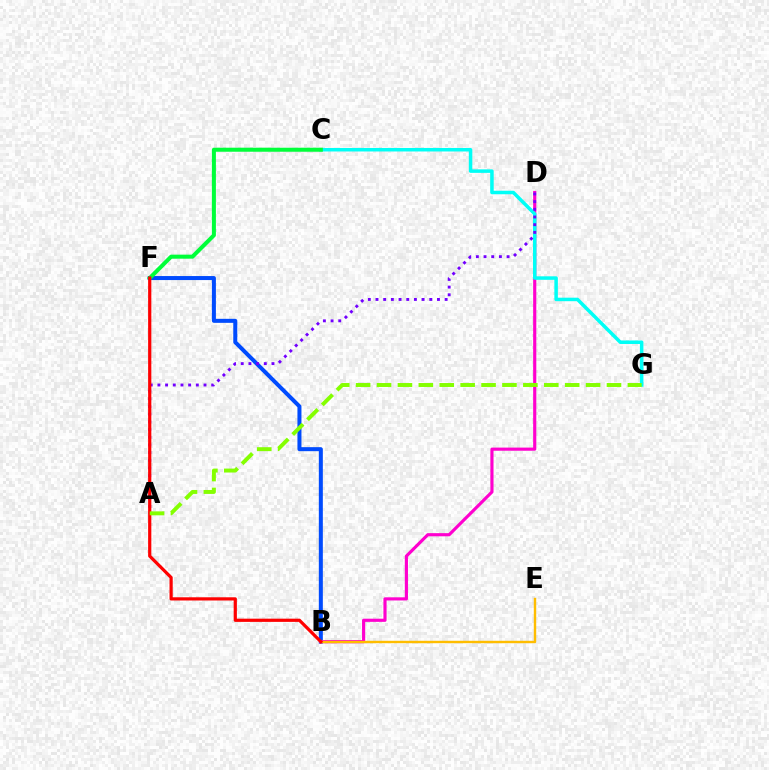{('B', 'F'): [{'color': '#004bff', 'line_style': 'solid', 'thickness': 2.89}, {'color': '#ff0000', 'line_style': 'solid', 'thickness': 2.31}], ('B', 'D'): [{'color': '#ff00cf', 'line_style': 'solid', 'thickness': 2.27}], ('C', 'G'): [{'color': '#00fff6', 'line_style': 'solid', 'thickness': 2.52}], ('B', 'E'): [{'color': '#ffbd00', 'line_style': 'solid', 'thickness': 1.74}], ('C', 'F'): [{'color': '#00ff39', 'line_style': 'solid', 'thickness': 2.9}], ('A', 'D'): [{'color': '#7200ff', 'line_style': 'dotted', 'thickness': 2.09}], ('A', 'G'): [{'color': '#84ff00', 'line_style': 'dashed', 'thickness': 2.84}]}